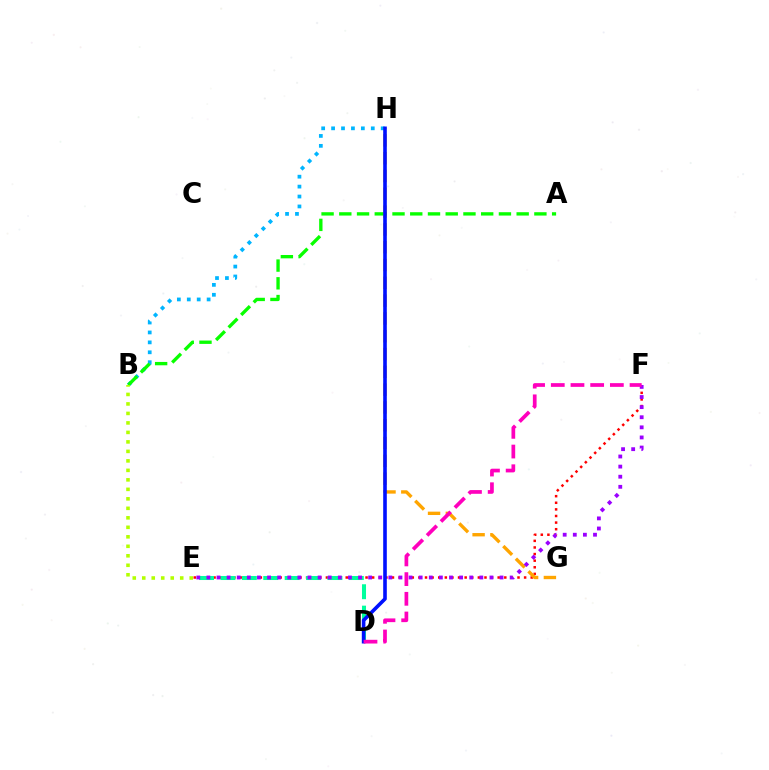{('B', 'H'): [{'color': '#00b5ff', 'line_style': 'dotted', 'thickness': 2.7}], ('E', 'F'): [{'color': '#ff0000', 'line_style': 'dotted', 'thickness': 1.8}, {'color': '#9b00ff', 'line_style': 'dotted', 'thickness': 2.75}], ('A', 'B'): [{'color': '#08ff00', 'line_style': 'dashed', 'thickness': 2.41}], ('D', 'E'): [{'color': '#00ff9d', 'line_style': 'dashed', 'thickness': 2.91}], ('G', 'H'): [{'color': '#ffa500', 'line_style': 'dashed', 'thickness': 2.42}], ('D', 'H'): [{'color': '#0010ff', 'line_style': 'solid', 'thickness': 2.6}], ('D', 'F'): [{'color': '#ff00bd', 'line_style': 'dashed', 'thickness': 2.68}], ('B', 'E'): [{'color': '#b3ff00', 'line_style': 'dotted', 'thickness': 2.58}]}